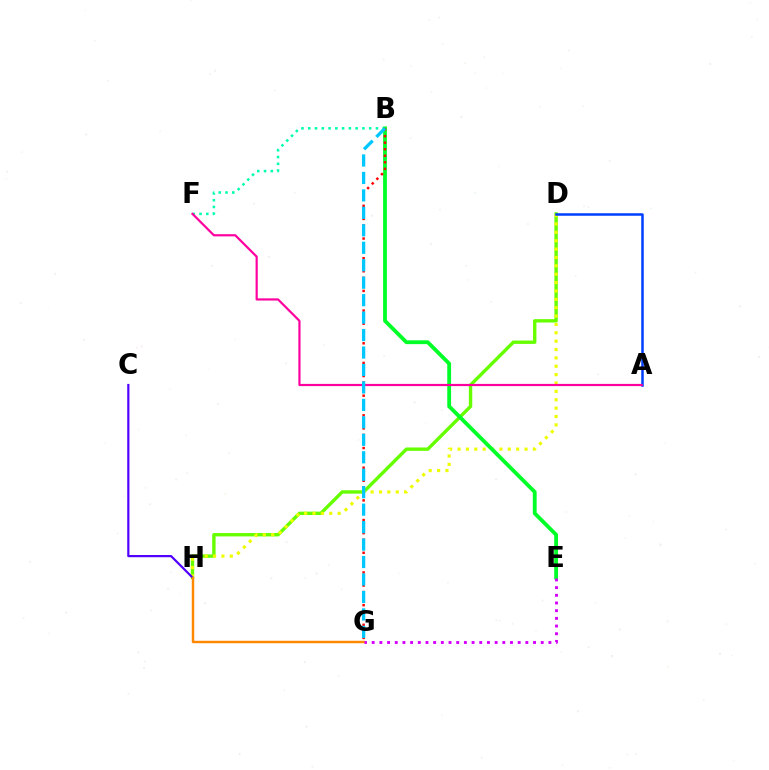{('D', 'H'): [{'color': '#66ff00', 'line_style': 'solid', 'thickness': 2.43}, {'color': '#eeff00', 'line_style': 'dotted', 'thickness': 2.27}], ('C', 'H'): [{'color': '#4f00ff', 'line_style': 'solid', 'thickness': 1.58}], ('B', 'F'): [{'color': '#00ffaf', 'line_style': 'dotted', 'thickness': 1.84}], ('B', 'E'): [{'color': '#00ff27', 'line_style': 'solid', 'thickness': 2.75}], ('B', 'G'): [{'color': '#ff0000', 'line_style': 'dotted', 'thickness': 1.78}, {'color': '#00c7ff', 'line_style': 'dashed', 'thickness': 2.37}], ('A', 'D'): [{'color': '#003fff', 'line_style': 'solid', 'thickness': 1.81}], ('G', 'H'): [{'color': '#ff8800', 'line_style': 'solid', 'thickness': 1.76}], ('A', 'F'): [{'color': '#ff00a0', 'line_style': 'solid', 'thickness': 1.58}], ('E', 'G'): [{'color': '#d600ff', 'line_style': 'dotted', 'thickness': 2.09}]}